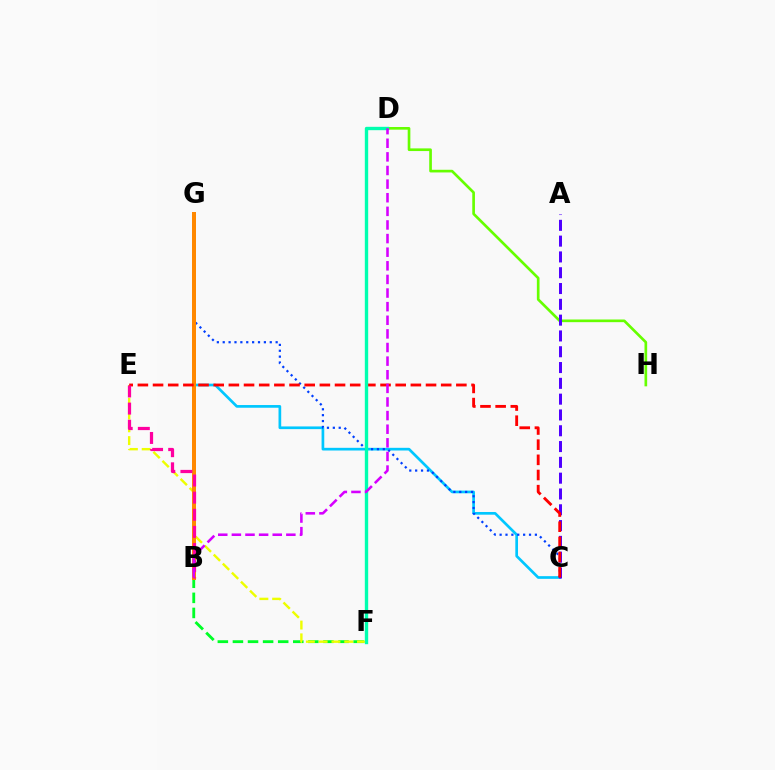{('B', 'F'): [{'color': '#00ff27', 'line_style': 'dashed', 'thickness': 2.05}], ('C', 'G'): [{'color': '#00c7ff', 'line_style': 'solid', 'thickness': 1.94}, {'color': '#003fff', 'line_style': 'dotted', 'thickness': 1.6}], ('E', 'F'): [{'color': '#eeff00', 'line_style': 'dashed', 'thickness': 1.74}], ('D', 'H'): [{'color': '#66ff00', 'line_style': 'solid', 'thickness': 1.92}], ('B', 'G'): [{'color': '#ff8800', 'line_style': 'solid', 'thickness': 2.87}], ('A', 'C'): [{'color': '#4f00ff', 'line_style': 'dashed', 'thickness': 2.15}], ('C', 'E'): [{'color': '#ff0000', 'line_style': 'dashed', 'thickness': 2.06}], ('D', 'F'): [{'color': '#00ffaf', 'line_style': 'solid', 'thickness': 2.43}], ('B', 'E'): [{'color': '#ff00a0', 'line_style': 'dashed', 'thickness': 2.33}], ('B', 'D'): [{'color': '#d600ff', 'line_style': 'dashed', 'thickness': 1.85}]}